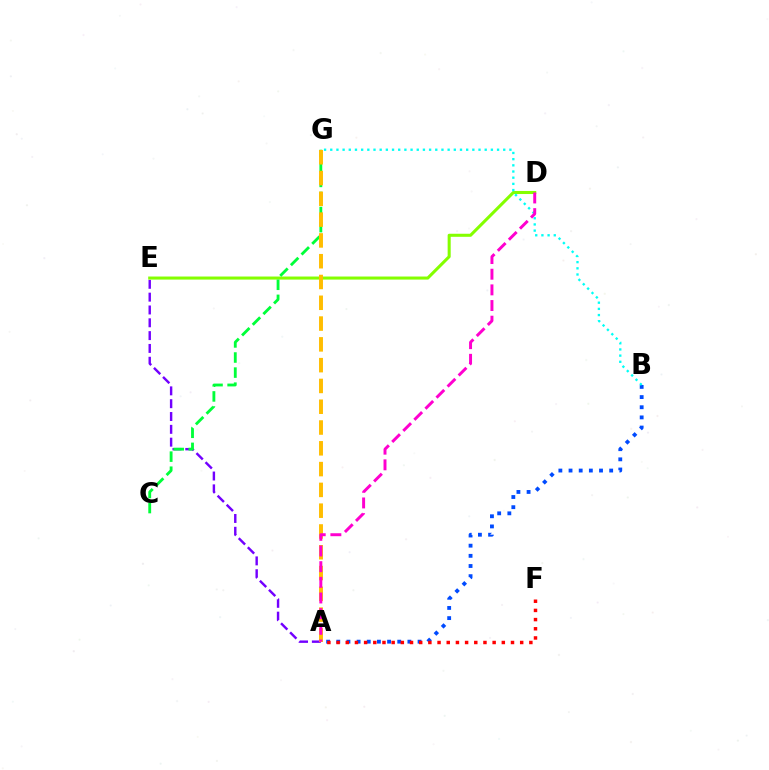{('A', 'B'): [{'color': '#004bff', 'line_style': 'dotted', 'thickness': 2.76}], ('A', 'E'): [{'color': '#7200ff', 'line_style': 'dashed', 'thickness': 1.74}], ('D', 'E'): [{'color': '#84ff00', 'line_style': 'solid', 'thickness': 2.2}], ('B', 'G'): [{'color': '#00fff6', 'line_style': 'dotted', 'thickness': 1.68}], ('C', 'G'): [{'color': '#00ff39', 'line_style': 'dashed', 'thickness': 2.05}], ('A', 'G'): [{'color': '#ffbd00', 'line_style': 'dashed', 'thickness': 2.82}], ('A', 'F'): [{'color': '#ff0000', 'line_style': 'dotted', 'thickness': 2.49}], ('A', 'D'): [{'color': '#ff00cf', 'line_style': 'dashed', 'thickness': 2.13}]}